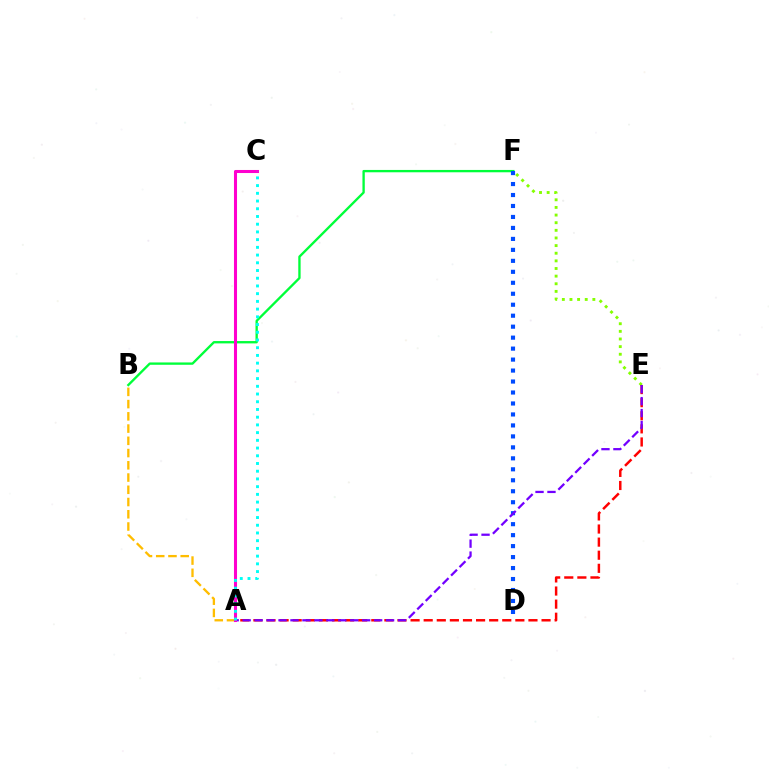{('E', 'F'): [{'color': '#84ff00', 'line_style': 'dotted', 'thickness': 2.07}], ('A', 'E'): [{'color': '#ff0000', 'line_style': 'dashed', 'thickness': 1.78}, {'color': '#7200ff', 'line_style': 'dashed', 'thickness': 1.62}], ('B', 'F'): [{'color': '#00ff39', 'line_style': 'solid', 'thickness': 1.69}], ('A', 'B'): [{'color': '#ffbd00', 'line_style': 'dashed', 'thickness': 1.66}], ('D', 'F'): [{'color': '#004bff', 'line_style': 'dotted', 'thickness': 2.98}], ('A', 'C'): [{'color': '#ff00cf', 'line_style': 'solid', 'thickness': 2.2}, {'color': '#00fff6', 'line_style': 'dotted', 'thickness': 2.1}]}